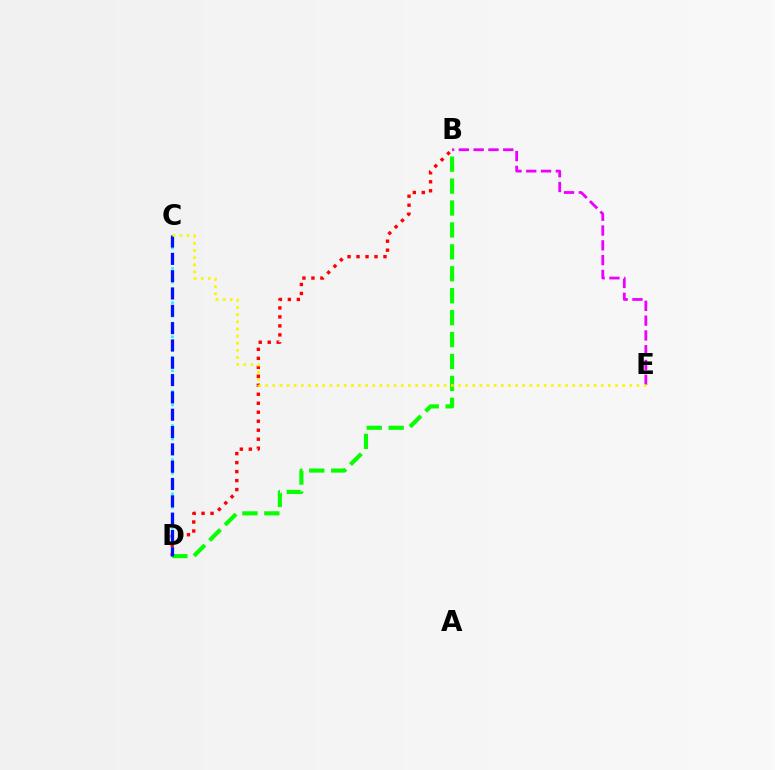{('B', 'D'): [{'color': '#ff0000', 'line_style': 'dotted', 'thickness': 2.44}, {'color': '#08ff00', 'line_style': 'dashed', 'thickness': 2.98}], ('B', 'E'): [{'color': '#ee00ff', 'line_style': 'dashed', 'thickness': 2.01}], ('C', 'D'): [{'color': '#00fff6', 'line_style': 'dotted', 'thickness': 1.85}, {'color': '#0010ff', 'line_style': 'dashed', 'thickness': 2.35}], ('C', 'E'): [{'color': '#fcf500', 'line_style': 'dotted', 'thickness': 1.94}]}